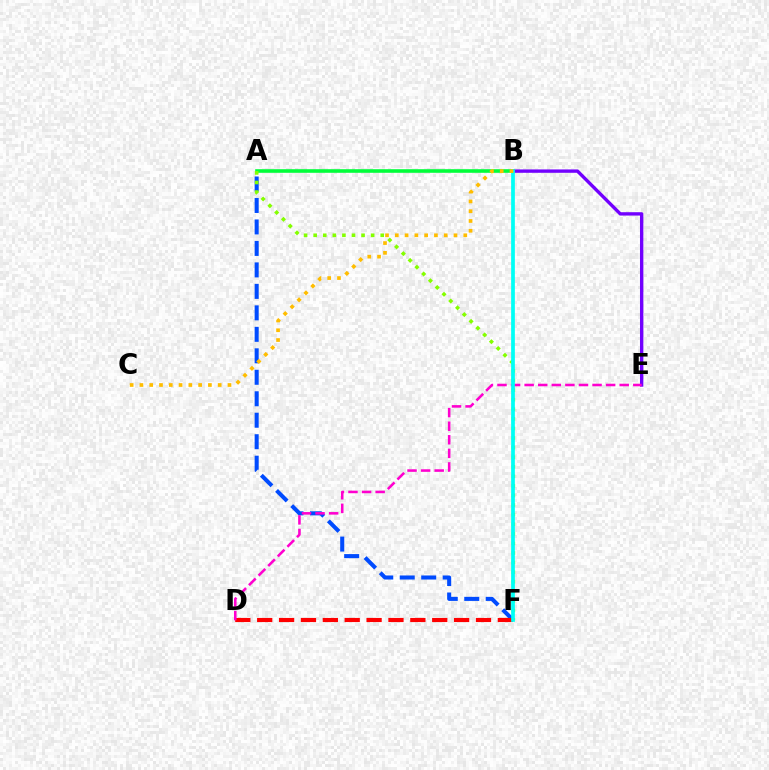{('A', 'B'): [{'color': '#00ff39', 'line_style': 'solid', 'thickness': 2.59}], ('A', 'F'): [{'color': '#004bff', 'line_style': 'dashed', 'thickness': 2.92}, {'color': '#84ff00', 'line_style': 'dotted', 'thickness': 2.6}], ('B', 'E'): [{'color': '#7200ff', 'line_style': 'solid', 'thickness': 2.42}], ('D', 'F'): [{'color': '#ff0000', 'line_style': 'dashed', 'thickness': 2.97}], ('D', 'E'): [{'color': '#ff00cf', 'line_style': 'dashed', 'thickness': 1.84}], ('B', 'F'): [{'color': '#00fff6', 'line_style': 'solid', 'thickness': 2.68}], ('B', 'C'): [{'color': '#ffbd00', 'line_style': 'dotted', 'thickness': 2.66}]}